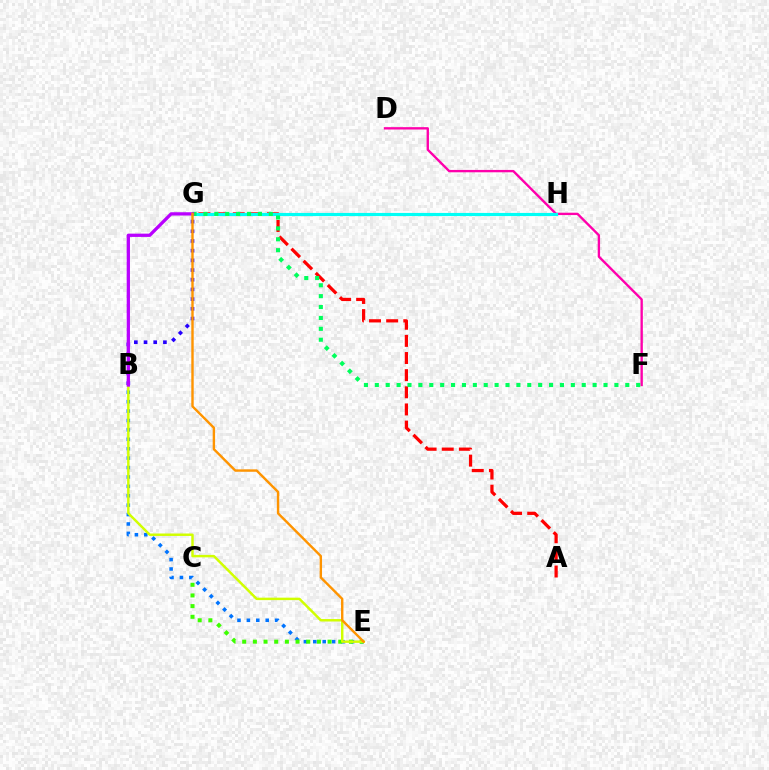{('B', 'E'): [{'color': '#0074ff', 'line_style': 'dotted', 'thickness': 2.56}, {'color': '#d1ff00', 'line_style': 'solid', 'thickness': 1.77}], ('C', 'E'): [{'color': '#3dff00', 'line_style': 'dotted', 'thickness': 2.9}], ('D', 'F'): [{'color': '#ff00ac', 'line_style': 'solid', 'thickness': 1.7}], ('B', 'G'): [{'color': '#2500ff', 'line_style': 'dotted', 'thickness': 2.63}, {'color': '#b900ff', 'line_style': 'solid', 'thickness': 2.36}], ('A', 'G'): [{'color': '#ff0000', 'line_style': 'dashed', 'thickness': 2.33}], ('G', 'H'): [{'color': '#00fff6', 'line_style': 'solid', 'thickness': 2.26}], ('F', 'G'): [{'color': '#00ff5c', 'line_style': 'dotted', 'thickness': 2.96}], ('E', 'G'): [{'color': '#ff9400', 'line_style': 'solid', 'thickness': 1.73}]}